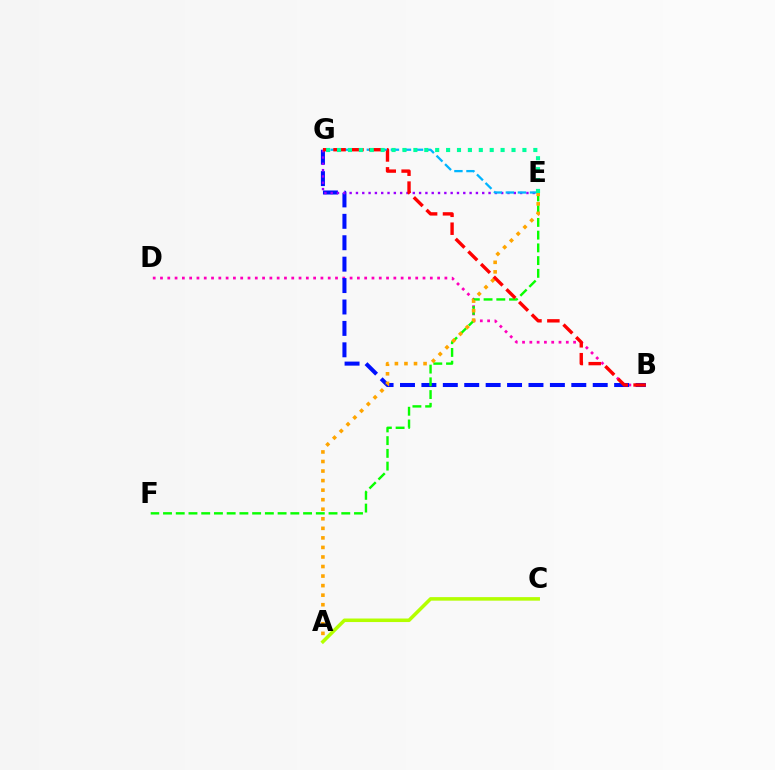{('B', 'D'): [{'color': '#ff00bd', 'line_style': 'dotted', 'thickness': 1.98}], ('B', 'G'): [{'color': '#0010ff', 'line_style': 'dashed', 'thickness': 2.91}, {'color': '#ff0000', 'line_style': 'dashed', 'thickness': 2.43}], ('E', 'F'): [{'color': '#08ff00', 'line_style': 'dashed', 'thickness': 1.73}], ('E', 'G'): [{'color': '#9b00ff', 'line_style': 'dotted', 'thickness': 1.72}, {'color': '#00b5ff', 'line_style': 'dashed', 'thickness': 1.64}, {'color': '#00ff9d', 'line_style': 'dotted', 'thickness': 2.96}], ('A', 'E'): [{'color': '#ffa500', 'line_style': 'dotted', 'thickness': 2.59}], ('A', 'C'): [{'color': '#b3ff00', 'line_style': 'solid', 'thickness': 2.55}]}